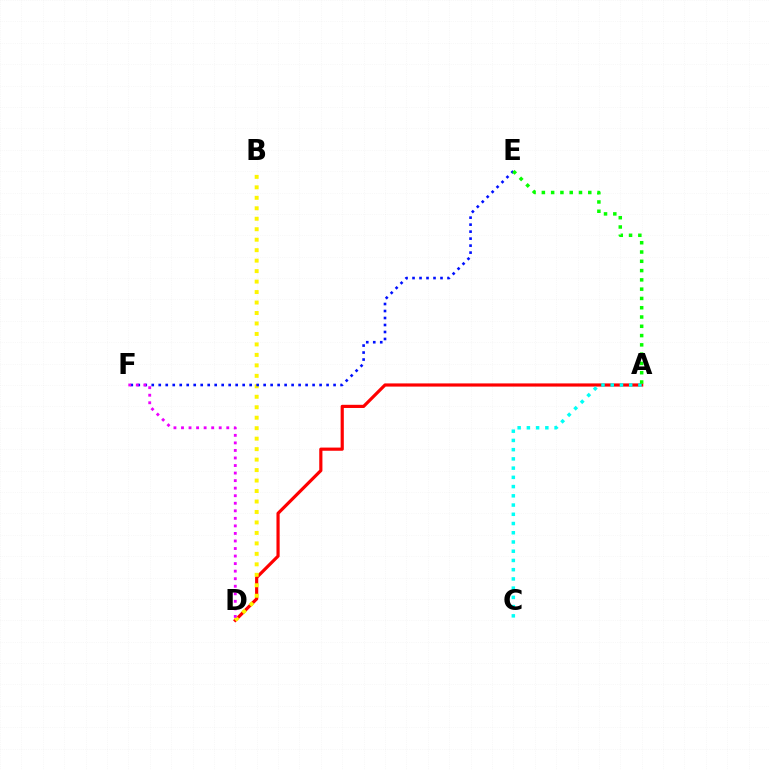{('A', 'D'): [{'color': '#ff0000', 'line_style': 'solid', 'thickness': 2.29}], ('B', 'D'): [{'color': '#fcf500', 'line_style': 'dotted', 'thickness': 2.85}], ('E', 'F'): [{'color': '#0010ff', 'line_style': 'dotted', 'thickness': 1.9}], ('D', 'F'): [{'color': '#ee00ff', 'line_style': 'dotted', 'thickness': 2.05}], ('A', 'C'): [{'color': '#00fff6', 'line_style': 'dotted', 'thickness': 2.51}], ('A', 'E'): [{'color': '#08ff00', 'line_style': 'dotted', 'thickness': 2.52}]}